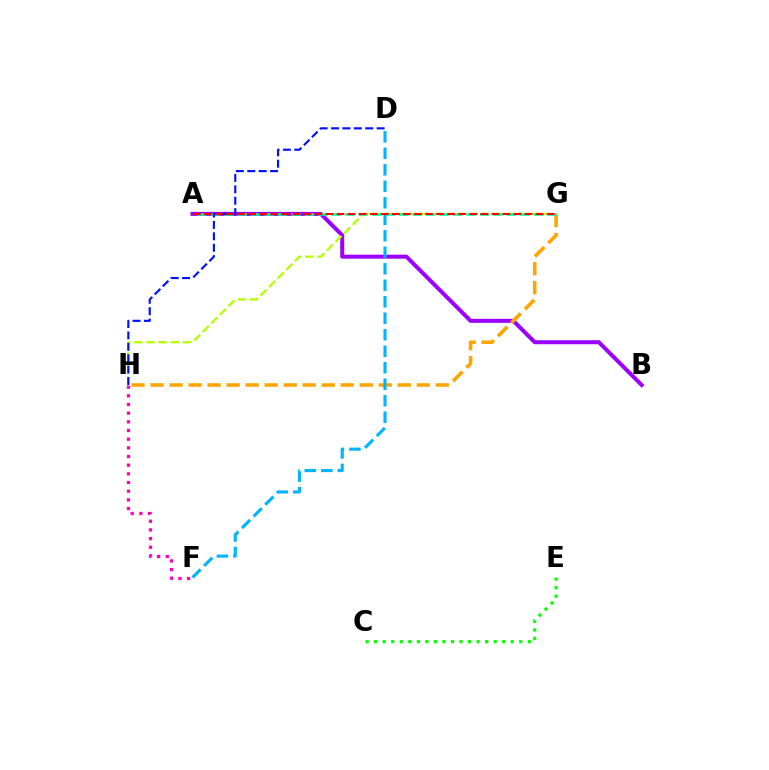{('A', 'B'): [{'color': '#9b00ff', 'line_style': 'solid', 'thickness': 2.89}], ('F', 'H'): [{'color': '#ff00bd', 'line_style': 'dotted', 'thickness': 2.36}], ('G', 'H'): [{'color': '#b3ff00', 'line_style': 'dashed', 'thickness': 1.65}, {'color': '#ffa500', 'line_style': 'dashed', 'thickness': 2.58}], ('A', 'G'): [{'color': '#00ff9d', 'line_style': 'dashed', 'thickness': 1.83}, {'color': '#ff0000', 'line_style': 'dashed', 'thickness': 1.5}], ('C', 'E'): [{'color': '#08ff00', 'line_style': 'dotted', 'thickness': 2.32}], ('D', 'H'): [{'color': '#0010ff', 'line_style': 'dashed', 'thickness': 1.55}], ('D', 'F'): [{'color': '#00b5ff', 'line_style': 'dashed', 'thickness': 2.24}]}